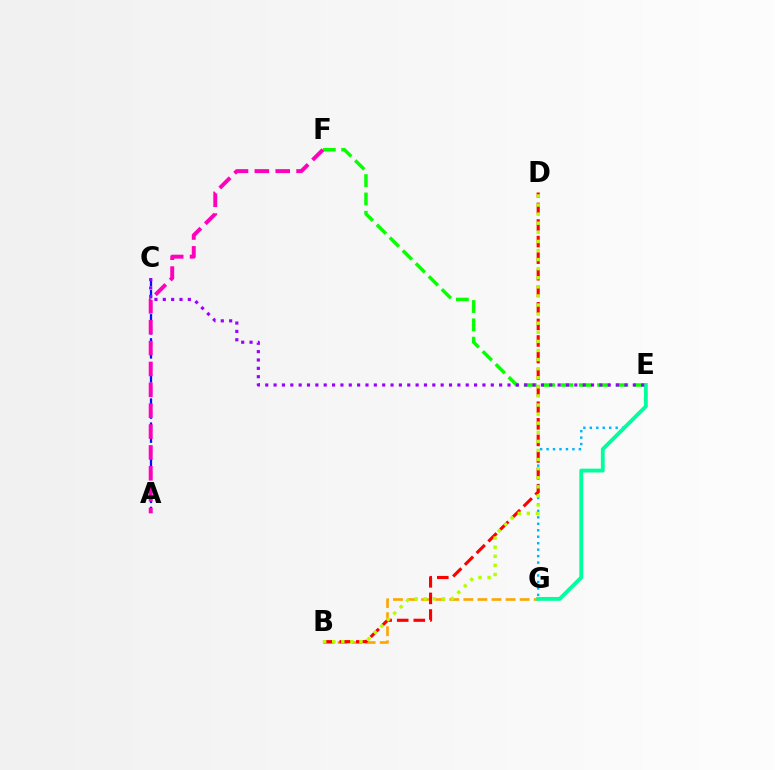{('B', 'G'): [{'color': '#ffa500', 'line_style': 'dashed', 'thickness': 1.91}], ('E', 'F'): [{'color': '#08ff00', 'line_style': 'dashed', 'thickness': 2.49}], ('E', 'G'): [{'color': '#00b5ff', 'line_style': 'dotted', 'thickness': 1.76}, {'color': '#00ff9d', 'line_style': 'solid', 'thickness': 2.77}], ('A', 'C'): [{'color': '#0010ff', 'line_style': 'dashed', 'thickness': 1.64}], ('A', 'F'): [{'color': '#ff00bd', 'line_style': 'dashed', 'thickness': 2.83}], ('B', 'D'): [{'color': '#ff0000', 'line_style': 'dashed', 'thickness': 2.25}, {'color': '#b3ff00', 'line_style': 'dotted', 'thickness': 2.47}], ('C', 'E'): [{'color': '#9b00ff', 'line_style': 'dotted', 'thickness': 2.27}]}